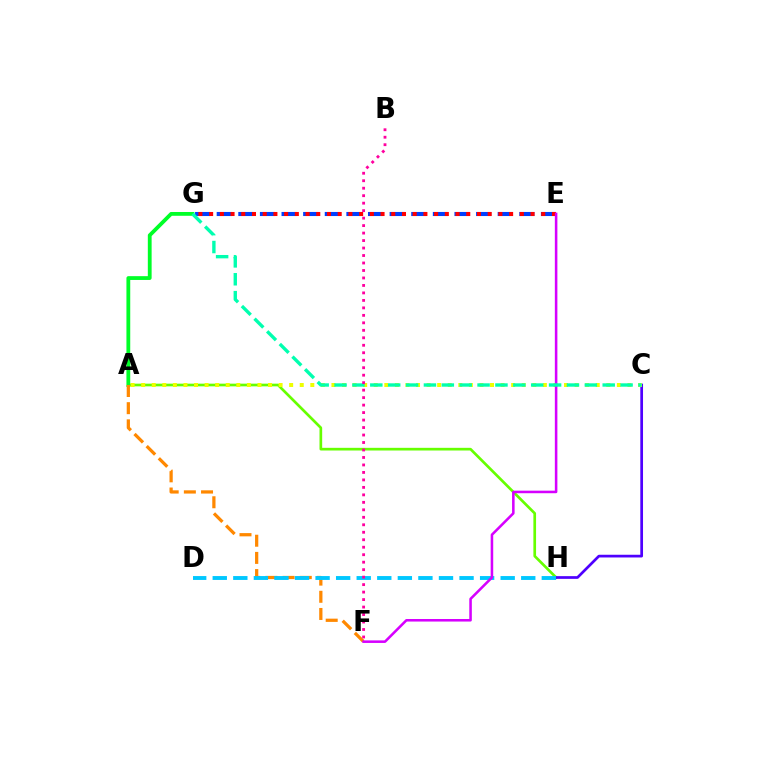{('A', 'H'): [{'color': '#66ff00', 'line_style': 'solid', 'thickness': 1.93}], ('C', 'H'): [{'color': '#4f00ff', 'line_style': 'solid', 'thickness': 1.95}], ('E', 'G'): [{'color': '#003fff', 'line_style': 'dashed', 'thickness': 2.94}, {'color': '#ff0000', 'line_style': 'dotted', 'thickness': 2.91}], ('A', 'G'): [{'color': '#00ff27', 'line_style': 'solid', 'thickness': 2.74}], ('A', 'F'): [{'color': '#ff8800', 'line_style': 'dashed', 'thickness': 2.33}], ('D', 'H'): [{'color': '#00c7ff', 'line_style': 'dashed', 'thickness': 2.79}], ('A', 'C'): [{'color': '#eeff00', 'line_style': 'dotted', 'thickness': 2.87}], ('E', 'F'): [{'color': '#d600ff', 'line_style': 'solid', 'thickness': 1.84}], ('C', 'G'): [{'color': '#00ffaf', 'line_style': 'dashed', 'thickness': 2.43}], ('B', 'F'): [{'color': '#ff00a0', 'line_style': 'dotted', 'thickness': 2.03}]}